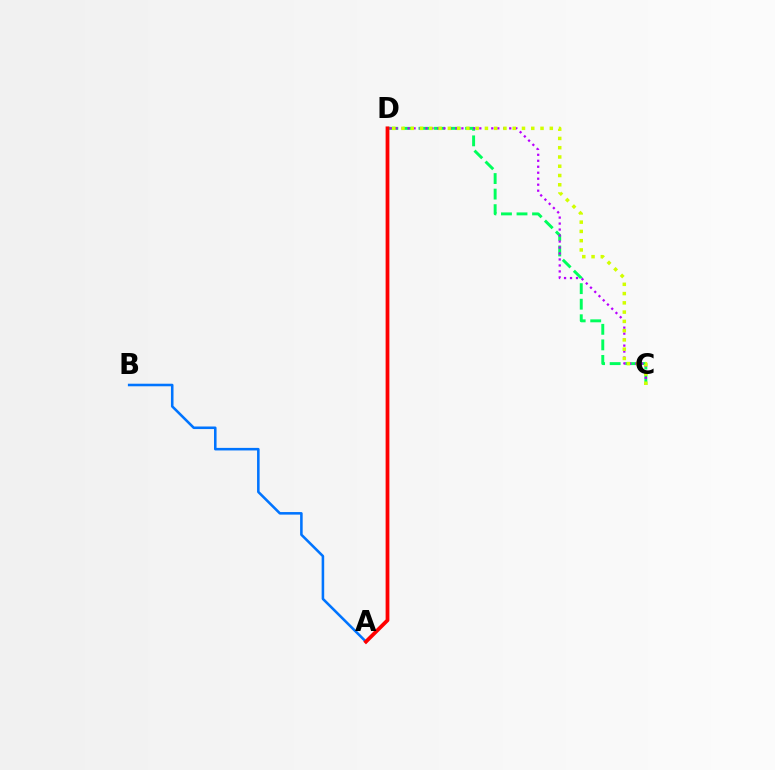{('C', 'D'): [{'color': '#00ff5c', 'line_style': 'dashed', 'thickness': 2.11}, {'color': '#b900ff', 'line_style': 'dotted', 'thickness': 1.62}, {'color': '#d1ff00', 'line_style': 'dotted', 'thickness': 2.52}], ('A', 'B'): [{'color': '#0074ff', 'line_style': 'solid', 'thickness': 1.84}], ('A', 'D'): [{'color': '#ff0000', 'line_style': 'solid', 'thickness': 2.71}]}